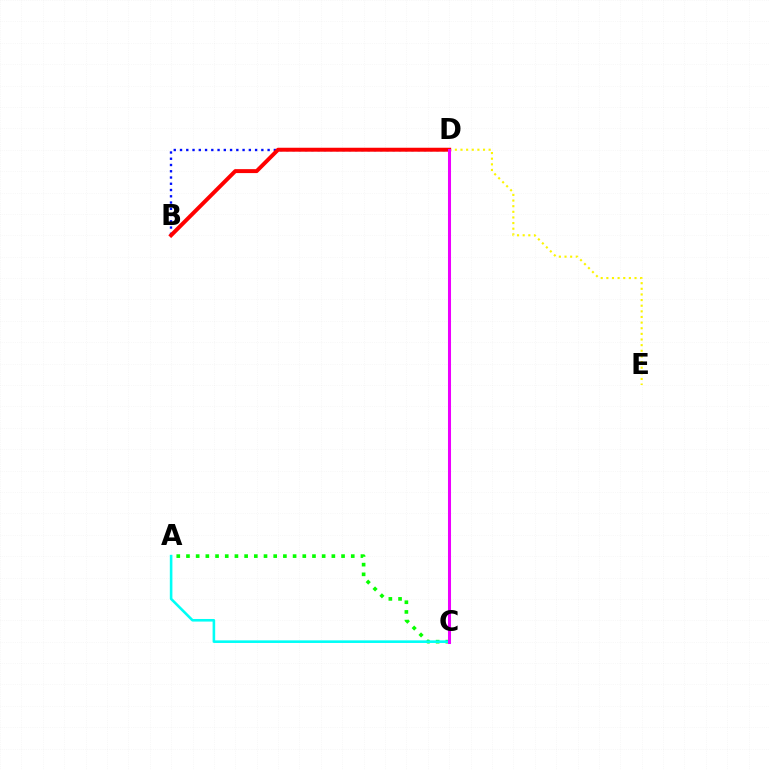{('A', 'C'): [{'color': '#08ff00', 'line_style': 'dotted', 'thickness': 2.63}, {'color': '#00fff6', 'line_style': 'solid', 'thickness': 1.87}], ('D', 'E'): [{'color': '#fcf500', 'line_style': 'dotted', 'thickness': 1.53}], ('B', 'D'): [{'color': '#0010ff', 'line_style': 'dotted', 'thickness': 1.7}, {'color': '#ff0000', 'line_style': 'solid', 'thickness': 2.84}], ('C', 'D'): [{'color': '#ee00ff', 'line_style': 'solid', 'thickness': 2.19}]}